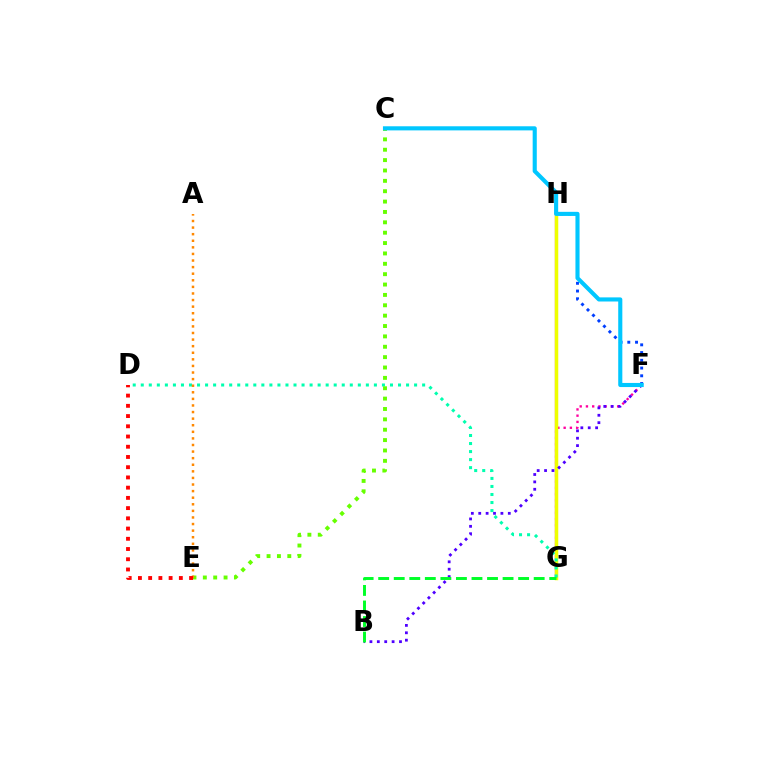{('G', 'H'): [{'color': '#d600ff', 'line_style': 'solid', 'thickness': 1.6}, {'color': '#eeff00', 'line_style': 'solid', 'thickness': 2.52}], ('F', 'G'): [{'color': '#ff00a0', 'line_style': 'dotted', 'thickness': 1.7}], ('D', 'G'): [{'color': '#00ffaf', 'line_style': 'dotted', 'thickness': 2.18}], ('F', 'H'): [{'color': '#003fff', 'line_style': 'dotted', 'thickness': 2.1}], ('C', 'E'): [{'color': '#66ff00', 'line_style': 'dotted', 'thickness': 2.82}], ('A', 'E'): [{'color': '#ff8800', 'line_style': 'dotted', 'thickness': 1.79}], ('D', 'E'): [{'color': '#ff0000', 'line_style': 'dotted', 'thickness': 2.78}], ('B', 'F'): [{'color': '#4f00ff', 'line_style': 'dotted', 'thickness': 2.01}], ('C', 'F'): [{'color': '#00c7ff', 'line_style': 'solid', 'thickness': 2.96}], ('B', 'G'): [{'color': '#00ff27', 'line_style': 'dashed', 'thickness': 2.11}]}